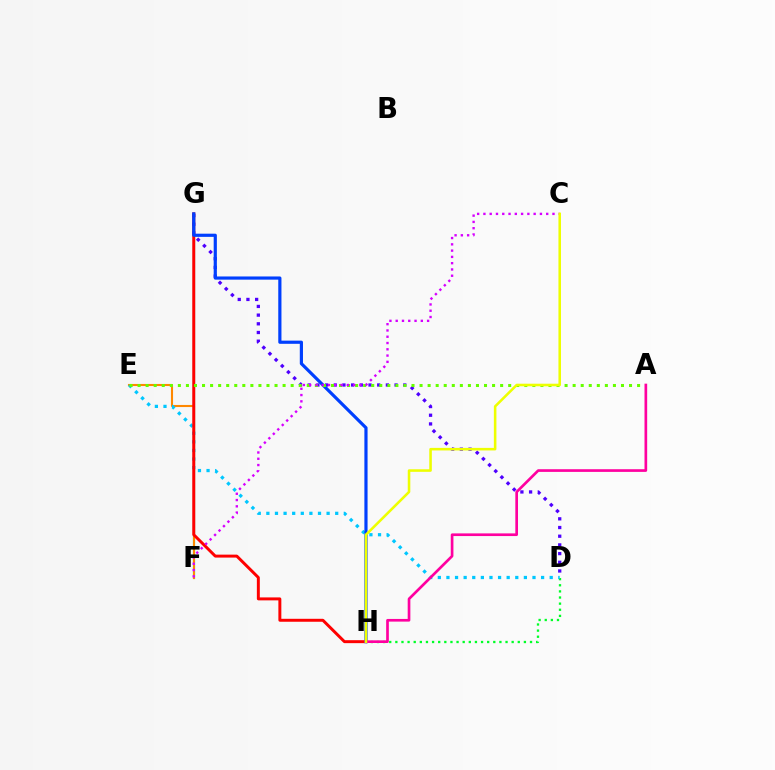{('D', 'H'): [{'color': '#00ff27', 'line_style': 'dotted', 'thickness': 1.66}], ('F', 'G'): [{'color': '#00ffaf', 'line_style': 'solid', 'thickness': 1.56}], ('E', 'F'): [{'color': '#ff8800', 'line_style': 'solid', 'thickness': 1.51}], ('D', 'G'): [{'color': '#4f00ff', 'line_style': 'dotted', 'thickness': 2.36}], ('D', 'E'): [{'color': '#00c7ff', 'line_style': 'dotted', 'thickness': 2.34}], ('G', 'H'): [{'color': '#ff0000', 'line_style': 'solid', 'thickness': 2.13}, {'color': '#003fff', 'line_style': 'solid', 'thickness': 2.29}], ('A', 'E'): [{'color': '#66ff00', 'line_style': 'dotted', 'thickness': 2.19}], ('C', 'F'): [{'color': '#d600ff', 'line_style': 'dotted', 'thickness': 1.71}], ('A', 'H'): [{'color': '#ff00a0', 'line_style': 'solid', 'thickness': 1.93}], ('C', 'H'): [{'color': '#eeff00', 'line_style': 'solid', 'thickness': 1.84}]}